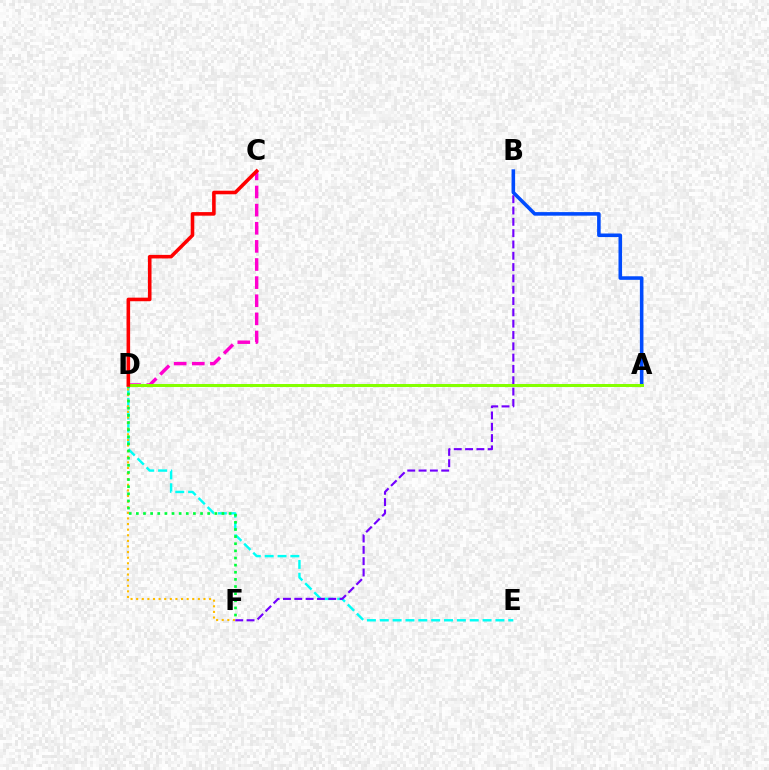{('D', 'E'): [{'color': '#00fff6', 'line_style': 'dashed', 'thickness': 1.75}], ('C', 'D'): [{'color': '#ff00cf', 'line_style': 'dashed', 'thickness': 2.46}, {'color': '#ff0000', 'line_style': 'solid', 'thickness': 2.57}], ('B', 'F'): [{'color': '#7200ff', 'line_style': 'dashed', 'thickness': 1.54}], ('D', 'F'): [{'color': '#ffbd00', 'line_style': 'dotted', 'thickness': 1.52}, {'color': '#00ff39', 'line_style': 'dotted', 'thickness': 1.94}], ('A', 'B'): [{'color': '#004bff', 'line_style': 'solid', 'thickness': 2.57}], ('A', 'D'): [{'color': '#84ff00', 'line_style': 'solid', 'thickness': 2.17}]}